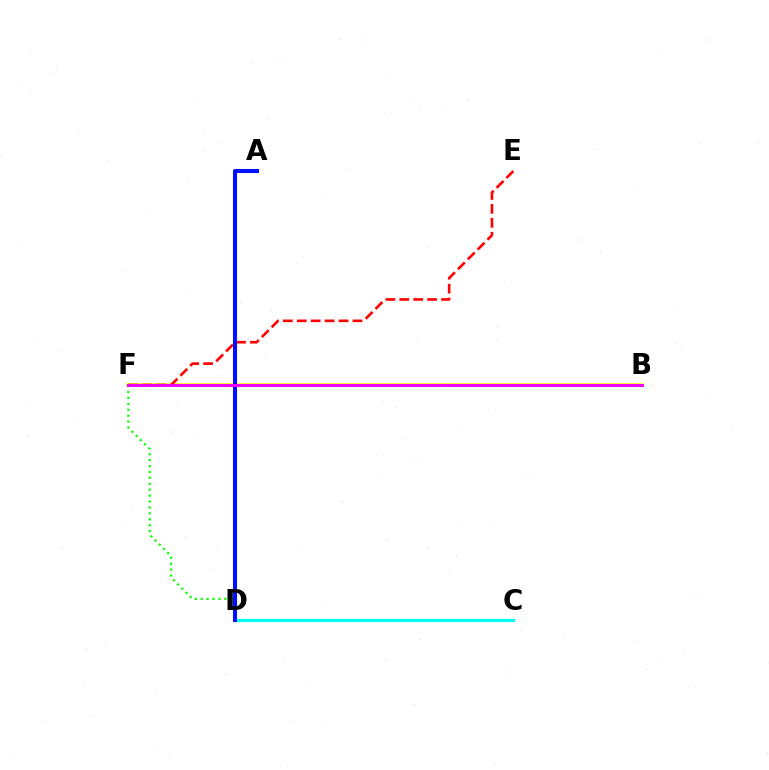{('B', 'F'): [{'color': '#fcf500', 'line_style': 'solid', 'thickness': 2.56}, {'color': '#ee00ff', 'line_style': 'solid', 'thickness': 2.11}], ('C', 'F'): [{'color': '#08ff00', 'line_style': 'dotted', 'thickness': 1.61}], ('C', 'D'): [{'color': '#00fff6', 'line_style': 'solid', 'thickness': 2.29}], ('E', 'F'): [{'color': '#ff0000', 'line_style': 'dashed', 'thickness': 1.89}], ('A', 'D'): [{'color': '#0010ff', 'line_style': 'solid', 'thickness': 2.92}]}